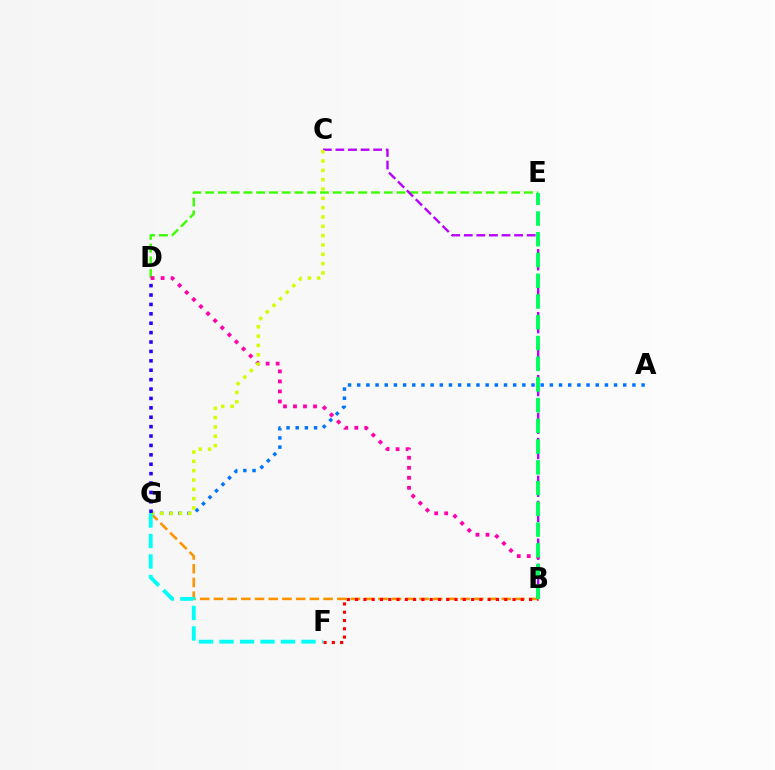{('D', 'E'): [{'color': '#3dff00', 'line_style': 'dashed', 'thickness': 1.73}], ('B', 'G'): [{'color': '#ff9400', 'line_style': 'dashed', 'thickness': 1.86}], ('B', 'F'): [{'color': '#ff0000', 'line_style': 'dotted', 'thickness': 2.25}], ('B', 'C'): [{'color': '#b900ff', 'line_style': 'dashed', 'thickness': 1.71}], ('B', 'D'): [{'color': '#ff00ac', 'line_style': 'dotted', 'thickness': 2.72}], ('B', 'E'): [{'color': '#00ff5c', 'line_style': 'dashed', 'thickness': 2.82}], ('A', 'G'): [{'color': '#0074ff', 'line_style': 'dotted', 'thickness': 2.49}], ('C', 'G'): [{'color': '#d1ff00', 'line_style': 'dotted', 'thickness': 2.53}], ('F', 'G'): [{'color': '#00fff6', 'line_style': 'dashed', 'thickness': 2.78}], ('D', 'G'): [{'color': '#2500ff', 'line_style': 'dotted', 'thickness': 2.55}]}